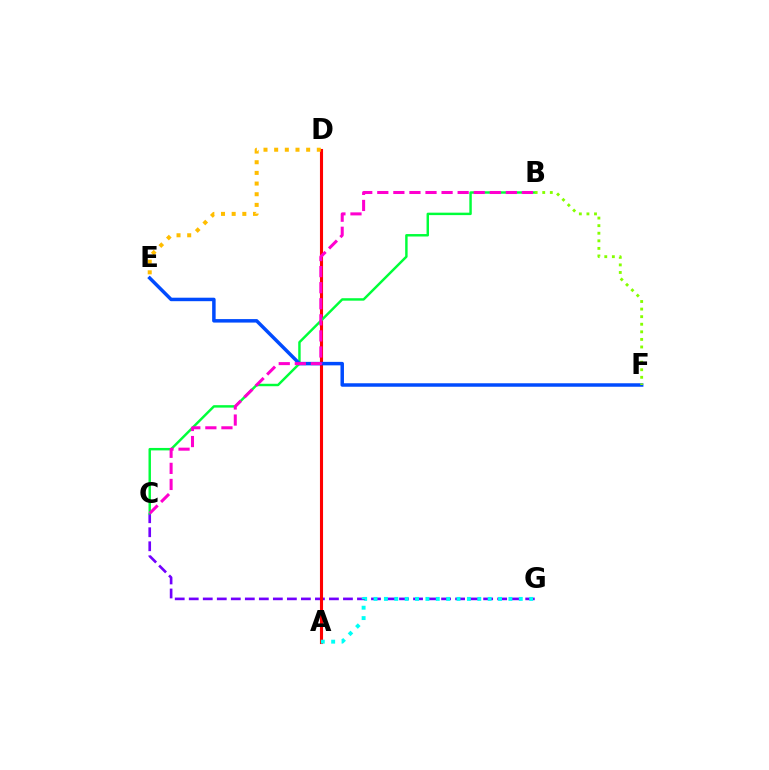{('C', 'G'): [{'color': '#7200ff', 'line_style': 'dashed', 'thickness': 1.9}], ('A', 'D'): [{'color': '#ff0000', 'line_style': 'solid', 'thickness': 2.24}], ('B', 'C'): [{'color': '#00ff39', 'line_style': 'solid', 'thickness': 1.76}, {'color': '#ff00cf', 'line_style': 'dashed', 'thickness': 2.18}], ('E', 'F'): [{'color': '#004bff', 'line_style': 'solid', 'thickness': 2.51}], ('B', 'F'): [{'color': '#84ff00', 'line_style': 'dotted', 'thickness': 2.06}], ('A', 'G'): [{'color': '#00fff6', 'line_style': 'dotted', 'thickness': 2.82}], ('D', 'E'): [{'color': '#ffbd00', 'line_style': 'dotted', 'thickness': 2.9}]}